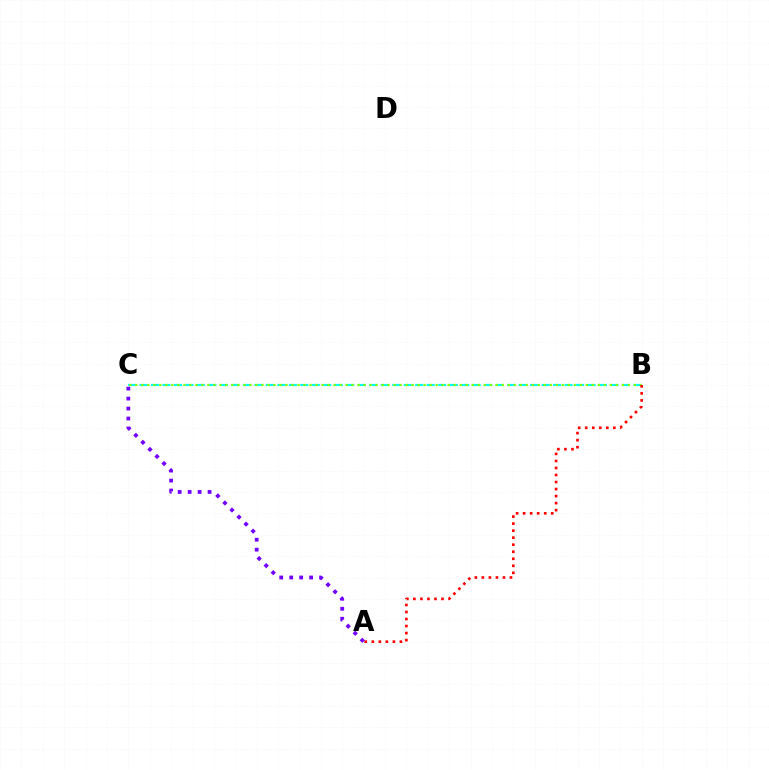{('B', 'C'): [{'color': '#00fff6', 'line_style': 'dashed', 'thickness': 1.56}, {'color': '#84ff00', 'line_style': 'dotted', 'thickness': 1.63}], ('A', 'B'): [{'color': '#ff0000', 'line_style': 'dotted', 'thickness': 1.91}], ('A', 'C'): [{'color': '#7200ff', 'line_style': 'dotted', 'thickness': 2.71}]}